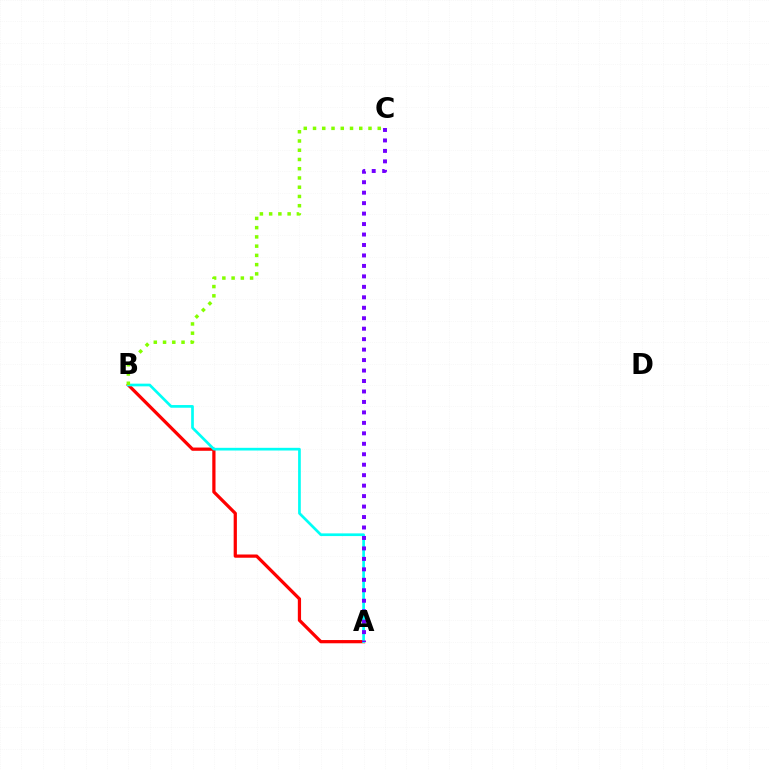{('A', 'B'): [{'color': '#ff0000', 'line_style': 'solid', 'thickness': 2.33}, {'color': '#00fff6', 'line_style': 'solid', 'thickness': 1.94}], ('A', 'C'): [{'color': '#7200ff', 'line_style': 'dotted', 'thickness': 2.84}], ('B', 'C'): [{'color': '#84ff00', 'line_style': 'dotted', 'thickness': 2.51}]}